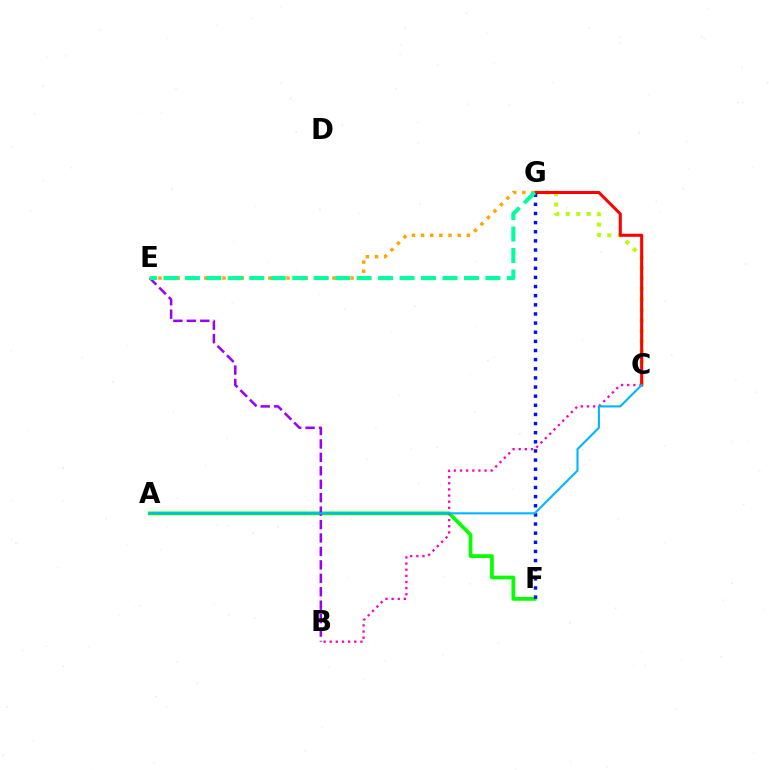{('C', 'G'): [{'color': '#b3ff00', 'line_style': 'dotted', 'thickness': 2.85}, {'color': '#ff0000', 'line_style': 'solid', 'thickness': 2.2}], ('A', 'F'): [{'color': '#08ff00', 'line_style': 'solid', 'thickness': 2.69}], ('F', 'G'): [{'color': '#0010ff', 'line_style': 'dotted', 'thickness': 2.48}], ('B', 'C'): [{'color': '#ff00bd', 'line_style': 'dotted', 'thickness': 1.67}], ('E', 'G'): [{'color': '#ffa500', 'line_style': 'dotted', 'thickness': 2.49}, {'color': '#00ff9d', 'line_style': 'dashed', 'thickness': 2.92}], ('B', 'E'): [{'color': '#9b00ff', 'line_style': 'dashed', 'thickness': 1.83}], ('A', 'C'): [{'color': '#00b5ff', 'line_style': 'solid', 'thickness': 1.5}]}